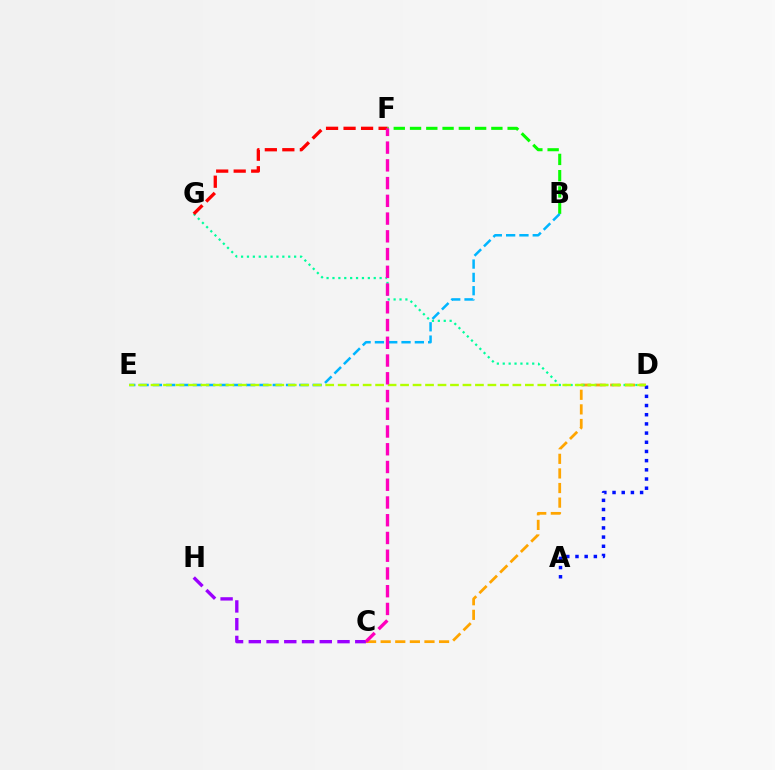{('C', 'D'): [{'color': '#ffa500', 'line_style': 'dashed', 'thickness': 1.98}], ('A', 'D'): [{'color': '#0010ff', 'line_style': 'dotted', 'thickness': 2.5}], ('B', 'F'): [{'color': '#08ff00', 'line_style': 'dashed', 'thickness': 2.21}], ('D', 'G'): [{'color': '#00ff9d', 'line_style': 'dotted', 'thickness': 1.6}], ('F', 'G'): [{'color': '#ff0000', 'line_style': 'dashed', 'thickness': 2.38}], ('B', 'E'): [{'color': '#00b5ff', 'line_style': 'dashed', 'thickness': 1.81}], ('C', 'H'): [{'color': '#9b00ff', 'line_style': 'dashed', 'thickness': 2.41}], ('D', 'E'): [{'color': '#b3ff00', 'line_style': 'dashed', 'thickness': 1.7}], ('C', 'F'): [{'color': '#ff00bd', 'line_style': 'dashed', 'thickness': 2.41}]}